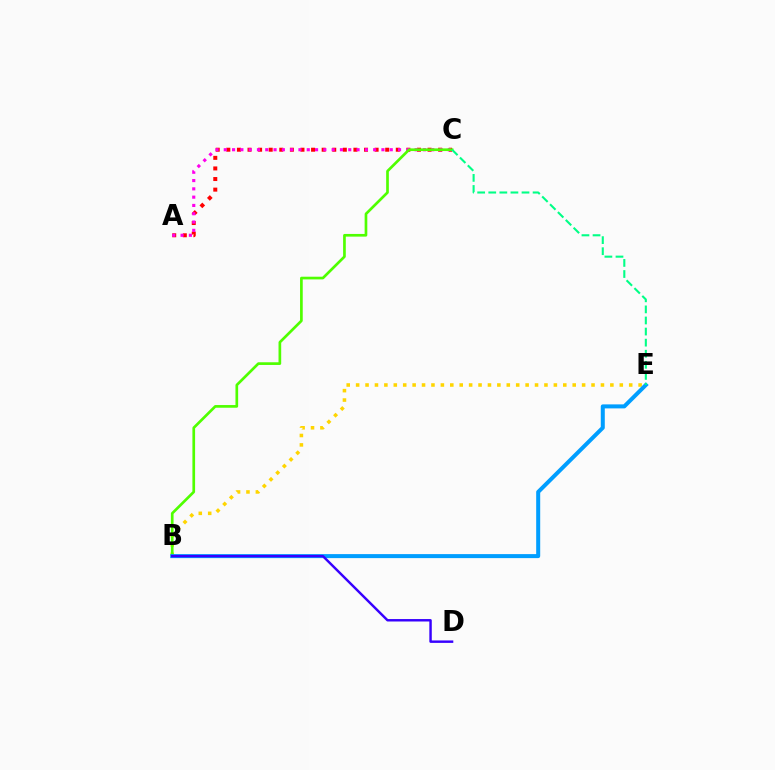{('A', 'C'): [{'color': '#ff0000', 'line_style': 'dotted', 'thickness': 2.88}, {'color': '#ff00ed', 'line_style': 'dotted', 'thickness': 2.25}], ('B', 'E'): [{'color': '#ffd500', 'line_style': 'dotted', 'thickness': 2.56}, {'color': '#009eff', 'line_style': 'solid', 'thickness': 2.89}], ('B', 'C'): [{'color': '#4fff00', 'line_style': 'solid', 'thickness': 1.93}], ('C', 'E'): [{'color': '#00ff86', 'line_style': 'dashed', 'thickness': 1.51}], ('B', 'D'): [{'color': '#3700ff', 'line_style': 'solid', 'thickness': 1.76}]}